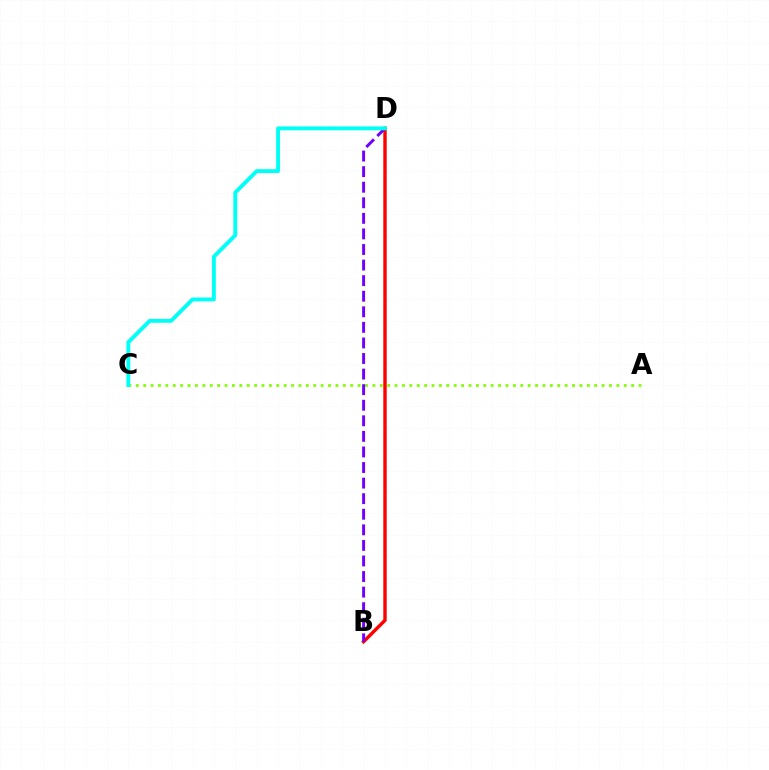{('B', 'D'): [{'color': '#ff0000', 'line_style': 'solid', 'thickness': 2.45}, {'color': '#7200ff', 'line_style': 'dashed', 'thickness': 2.12}], ('A', 'C'): [{'color': '#84ff00', 'line_style': 'dotted', 'thickness': 2.01}], ('C', 'D'): [{'color': '#00fff6', 'line_style': 'solid', 'thickness': 2.8}]}